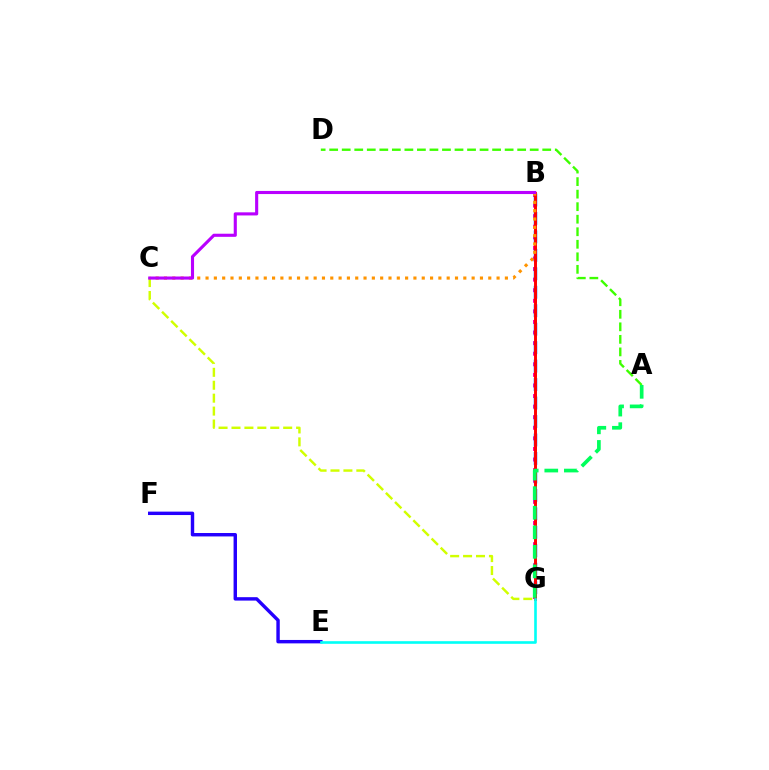{('E', 'F'): [{'color': '#2500ff', 'line_style': 'solid', 'thickness': 2.46}], ('B', 'G'): [{'color': '#ff00ac', 'line_style': 'dotted', 'thickness': 2.87}, {'color': '#0074ff', 'line_style': 'dashed', 'thickness': 2.51}, {'color': '#ff0000', 'line_style': 'solid', 'thickness': 2.11}], ('A', 'D'): [{'color': '#3dff00', 'line_style': 'dashed', 'thickness': 1.7}], ('C', 'G'): [{'color': '#d1ff00', 'line_style': 'dashed', 'thickness': 1.76}], ('A', 'G'): [{'color': '#00ff5c', 'line_style': 'dashed', 'thickness': 2.66}], ('B', 'C'): [{'color': '#ff9400', 'line_style': 'dotted', 'thickness': 2.26}, {'color': '#b900ff', 'line_style': 'solid', 'thickness': 2.24}], ('E', 'G'): [{'color': '#00fff6', 'line_style': 'solid', 'thickness': 1.89}]}